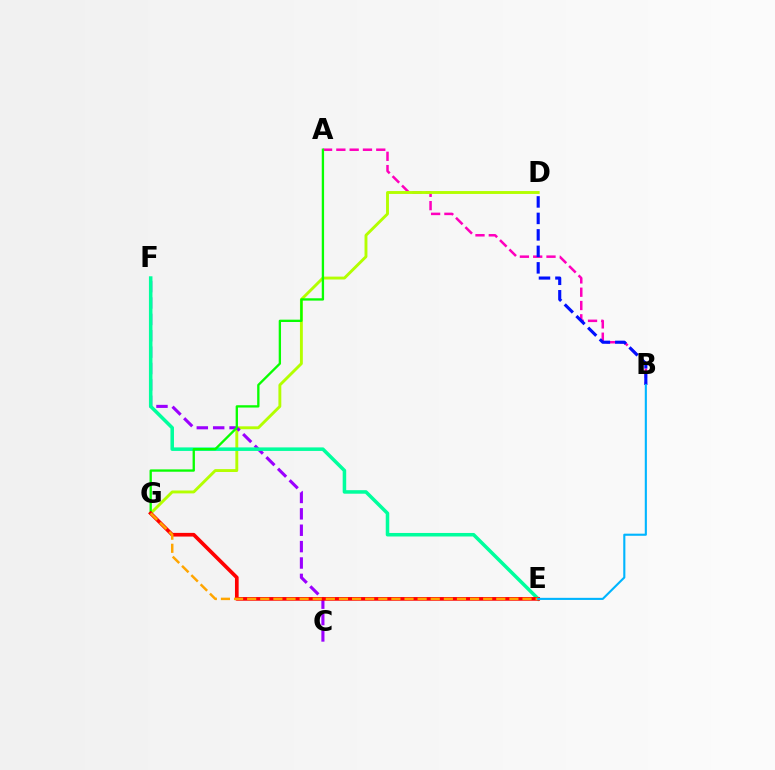{('A', 'B'): [{'color': '#ff00bd', 'line_style': 'dashed', 'thickness': 1.81}], ('D', 'G'): [{'color': '#b3ff00', 'line_style': 'solid', 'thickness': 2.08}], ('C', 'F'): [{'color': '#9b00ff', 'line_style': 'dashed', 'thickness': 2.23}], ('E', 'F'): [{'color': '#00ff9d', 'line_style': 'solid', 'thickness': 2.54}], ('A', 'G'): [{'color': '#08ff00', 'line_style': 'solid', 'thickness': 1.68}], ('E', 'G'): [{'color': '#ff0000', 'line_style': 'solid', 'thickness': 2.65}, {'color': '#ffa500', 'line_style': 'dashed', 'thickness': 1.78}], ('B', 'D'): [{'color': '#0010ff', 'line_style': 'dashed', 'thickness': 2.24}], ('B', 'E'): [{'color': '#00b5ff', 'line_style': 'solid', 'thickness': 1.52}]}